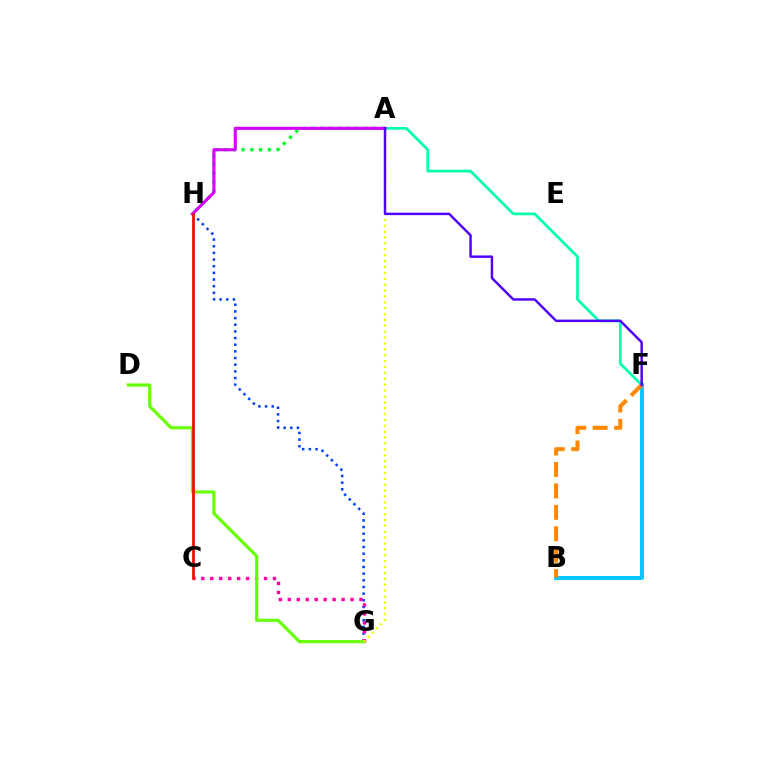{('G', 'H'): [{'color': '#003fff', 'line_style': 'dotted', 'thickness': 1.81}], ('B', 'F'): [{'color': '#00c7ff', 'line_style': 'solid', 'thickness': 2.81}, {'color': '#ff8800', 'line_style': 'dashed', 'thickness': 2.91}], ('C', 'G'): [{'color': '#ff00a0', 'line_style': 'dotted', 'thickness': 2.43}], ('A', 'H'): [{'color': '#00ff27', 'line_style': 'dotted', 'thickness': 2.38}, {'color': '#d600ff', 'line_style': 'solid', 'thickness': 2.23}], ('A', 'F'): [{'color': '#00ffaf', 'line_style': 'solid', 'thickness': 1.96}, {'color': '#4f00ff', 'line_style': 'solid', 'thickness': 1.76}], ('D', 'G'): [{'color': '#66ff00', 'line_style': 'solid', 'thickness': 2.28}], ('A', 'G'): [{'color': '#eeff00', 'line_style': 'dotted', 'thickness': 1.6}], ('C', 'H'): [{'color': '#ff0000', 'line_style': 'solid', 'thickness': 1.94}]}